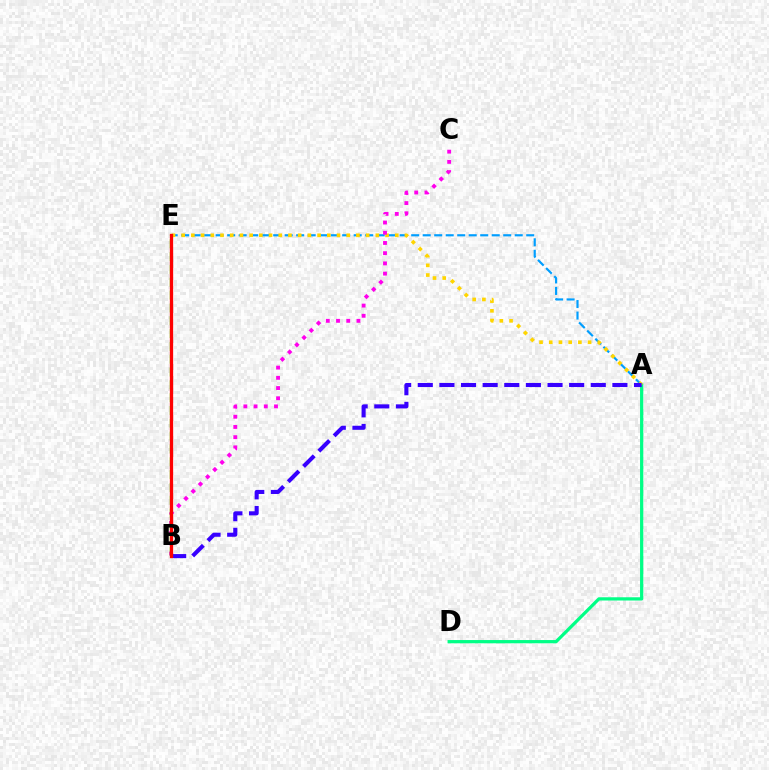{('A', 'D'): [{'color': '#00ff86', 'line_style': 'solid', 'thickness': 2.33}], ('A', 'E'): [{'color': '#009eff', 'line_style': 'dashed', 'thickness': 1.56}, {'color': '#ffd500', 'line_style': 'dotted', 'thickness': 2.64}], ('B', 'C'): [{'color': '#ff00ed', 'line_style': 'dotted', 'thickness': 2.77}], ('B', 'E'): [{'color': '#4fff00', 'line_style': 'dashed', 'thickness': 1.74}, {'color': '#ff0000', 'line_style': 'solid', 'thickness': 2.37}], ('A', 'B'): [{'color': '#3700ff', 'line_style': 'dashed', 'thickness': 2.94}]}